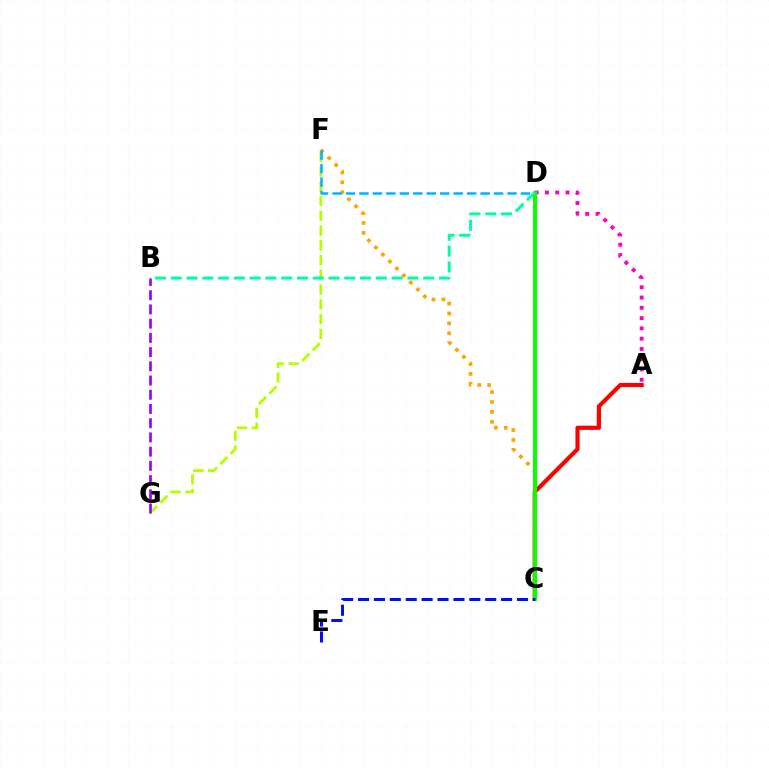{('F', 'G'): [{'color': '#b3ff00', 'line_style': 'dashed', 'thickness': 2.01}], ('A', 'C'): [{'color': '#ff0000', 'line_style': 'solid', 'thickness': 2.99}], ('B', 'G'): [{'color': '#9b00ff', 'line_style': 'dashed', 'thickness': 1.93}], ('C', 'F'): [{'color': '#ffa500', 'line_style': 'dotted', 'thickness': 2.69}], ('A', 'D'): [{'color': '#ff00bd', 'line_style': 'dotted', 'thickness': 2.79}], ('D', 'F'): [{'color': '#00b5ff', 'line_style': 'dashed', 'thickness': 1.83}], ('C', 'D'): [{'color': '#08ff00', 'line_style': 'solid', 'thickness': 2.89}], ('B', 'D'): [{'color': '#00ff9d', 'line_style': 'dashed', 'thickness': 2.14}], ('C', 'E'): [{'color': '#0010ff', 'line_style': 'dashed', 'thickness': 2.16}]}